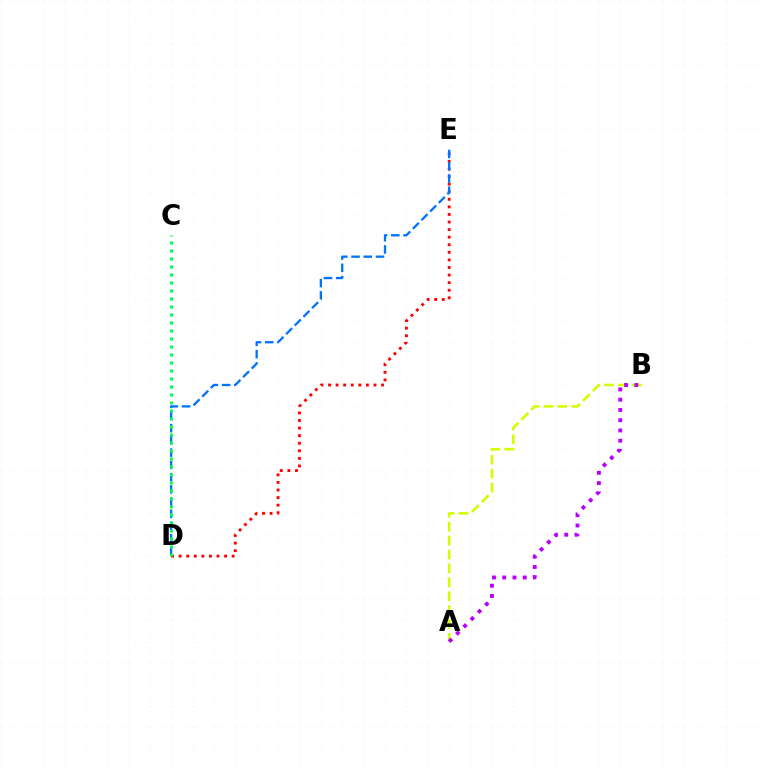{('D', 'E'): [{'color': '#ff0000', 'line_style': 'dotted', 'thickness': 2.06}, {'color': '#0074ff', 'line_style': 'dashed', 'thickness': 1.66}], ('A', 'B'): [{'color': '#d1ff00', 'line_style': 'dashed', 'thickness': 1.89}, {'color': '#b900ff', 'line_style': 'dotted', 'thickness': 2.78}], ('C', 'D'): [{'color': '#00ff5c', 'line_style': 'dotted', 'thickness': 2.17}]}